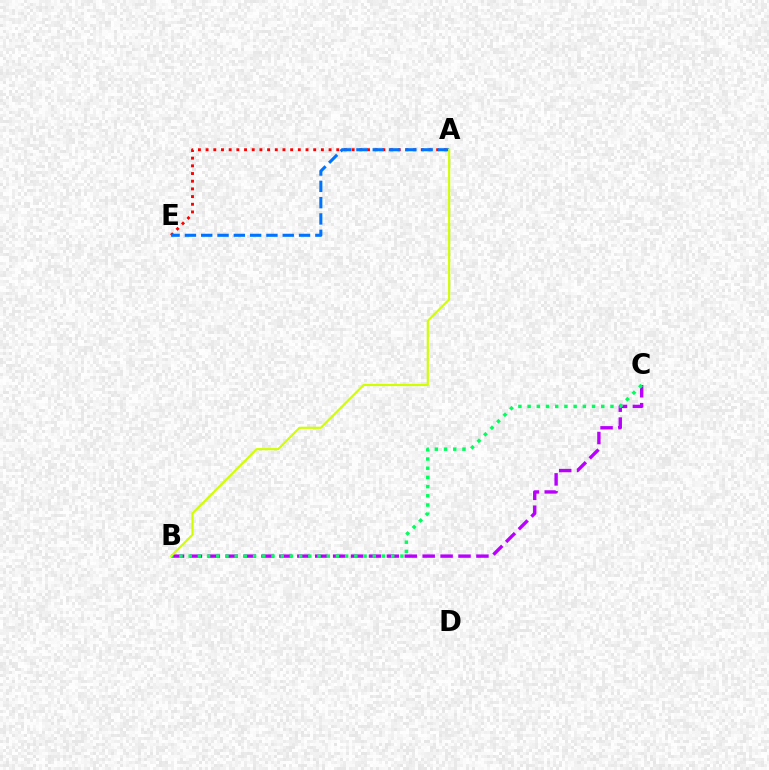{('B', 'C'): [{'color': '#b900ff', 'line_style': 'dashed', 'thickness': 2.43}, {'color': '#00ff5c', 'line_style': 'dotted', 'thickness': 2.5}], ('A', 'E'): [{'color': '#ff0000', 'line_style': 'dotted', 'thickness': 2.09}, {'color': '#0074ff', 'line_style': 'dashed', 'thickness': 2.21}], ('A', 'B'): [{'color': '#d1ff00', 'line_style': 'solid', 'thickness': 1.55}]}